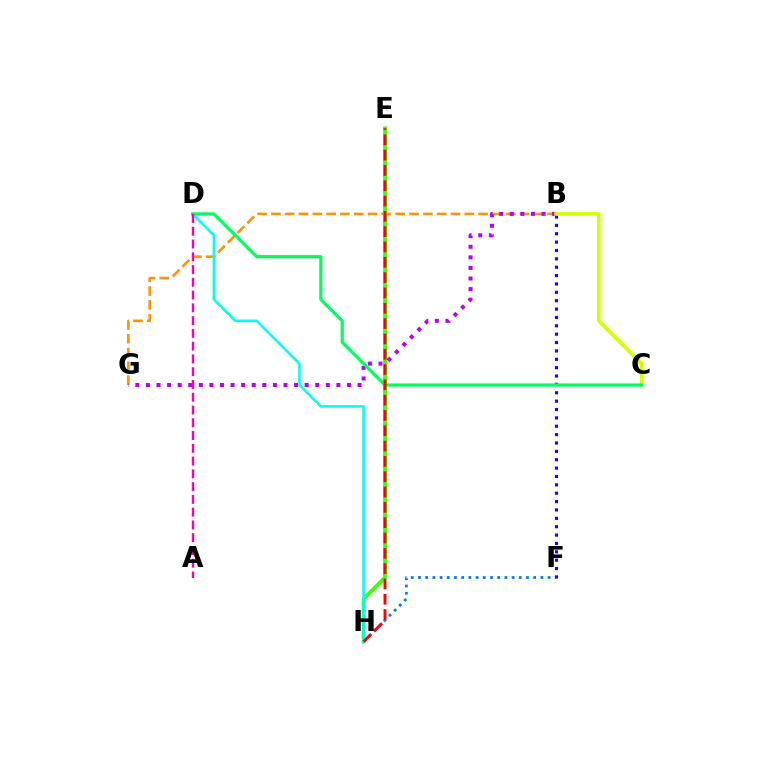{('F', 'H'): [{'color': '#0074ff', 'line_style': 'dotted', 'thickness': 1.96}], ('E', 'H'): [{'color': '#3dff00', 'line_style': 'solid', 'thickness': 2.73}, {'color': '#ff0000', 'line_style': 'dashed', 'thickness': 2.08}], ('B', 'G'): [{'color': '#ff9400', 'line_style': 'dashed', 'thickness': 1.88}, {'color': '#b900ff', 'line_style': 'dotted', 'thickness': 2.88}], ('B', 'F'): [{'color': '#2500ff', 'line_style': 'dotted', 'thickness': 2.27}], ('D', 'H'): [{'color': '#00fff6', 'line_style': 'solid', 'thickness': 1.86}], ('B', 'C'): [{'color': '#d1ff00', 'line_style': 'solid', 'thickness': 2.57}], ('C', 'D'): [{'color': '#00ff5c', 'line_style': 'solid', 'thickness': 2.28}], ('A', 'D'): [{'color': '#ff00ac', 'line_style': 'dashed', 'thickness': 1.73}]}